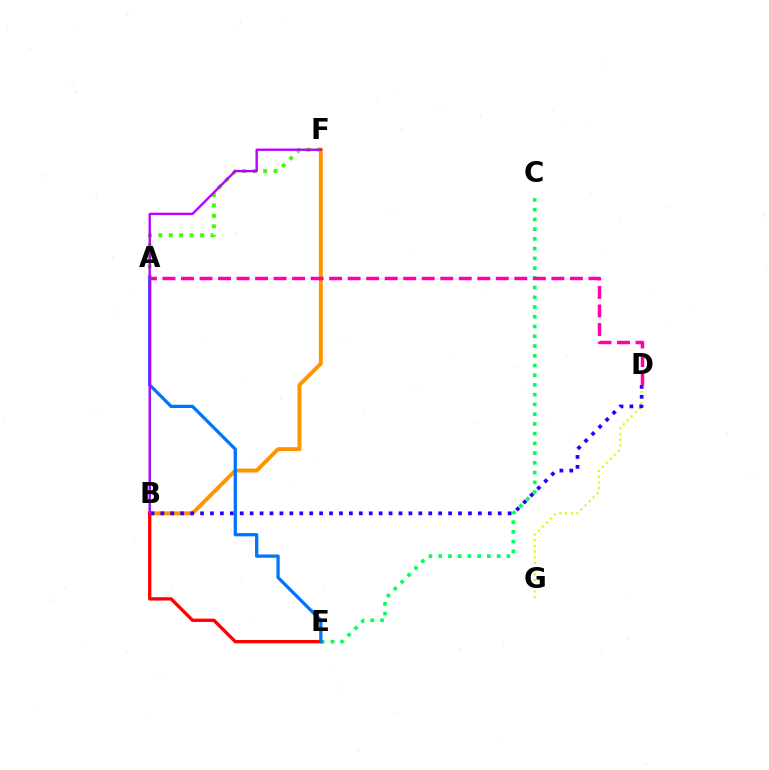{('D', 'G'): [{'color': '#d1ff00', 'line_style': 'dotted', 'thickness': 1.55}], ('A', 'F'): [{'color': '#3dff00', 'line_style': 'dotted', 'thickness': 2.83}], ('C', 'E'): [{'color': '#00ff5c', 'line_style': 'dotted', 'thickness': 2.65}], ('B', 'F'): [{'color': '#ff9400', 'line_style': 'solid', 'thickness': 2.84}, {'color': '#b900ff', 'line_style': 'solid', 'thickness': 1.71}], ('A', 'B'): [{'color': '#00fff6', 'line_style': 'solid', 'thickness': 1.56}], ('B', 'D'): [{'color': '#2500ff', 'line_style': 'dotted', 'thickness': 2.7}], ('A', 'D'): [{'color': '#ff00ac', 'line_style': 'dashed', 'thickness': 2.52}], ('B', 'E'): [{'color': '#ff0000', 'line_style': 'solid', 'thickness': 2.38}], ('A', 'E'): [{'color': '#0074ff', 'line_style': 'solid', 'thickness': 2.35}]}